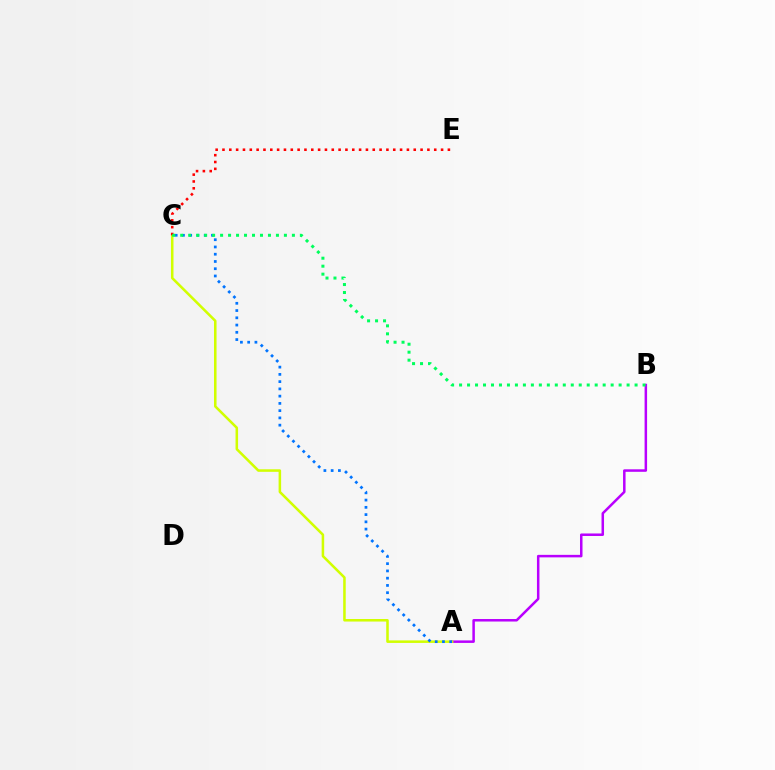{('A', 'B'): [{'color': '#b900ff', 'line_style': 'solid', 'thickness': 1.8}], ('A', 'C'): [{'color': '#d1ff00', 'line_style': 'solid', 'thickness': 1.83}, {'color': '#0074ff', 'line_style': 'dotted', 'thickness': 1.97}], ('C', 'E'): [{'color': '#ff0000', 'line_style': 'dotted', 'thickness': 1.86}], ('B', 'C'): [{'color': '#00ff5c', 'line_style': 'dotted', 'thickness': 2.17}]}